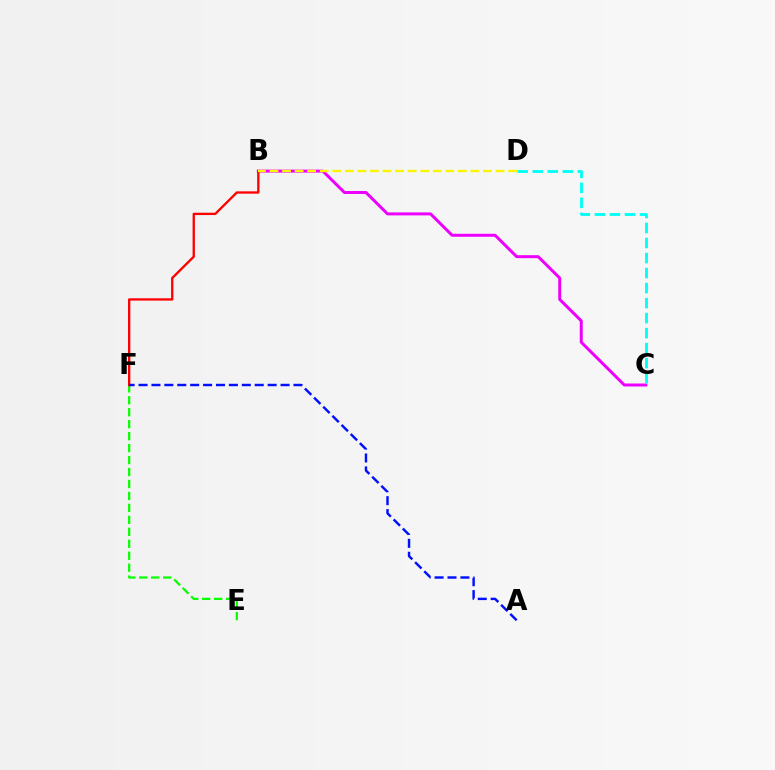{('E', 'F'): [{'color': '#08ff00', 'line_style': 'dashed', 'thickness': 1.62}], ('B', 'C'): [{'color': '#ee00ff', 'line_style': 'solid', 'thickness': 2.15}], ('C', 'D'): [{'color': '#00fff6', 'line_style': 'dashed', 'thickness': 2.04}], ('B', 'F'): [{'color': '#ff0000', 'line_style': 'solid', 'thickness': 1.68}], ('B', 'D'): [{'color': '#fcf500', 'line_style': 'dashed', 'thickness': 1.71}], ('A', 'F'): [{'color': '#0010ff', 'line_style': 'dashed', 'thickness': 1.75}]}